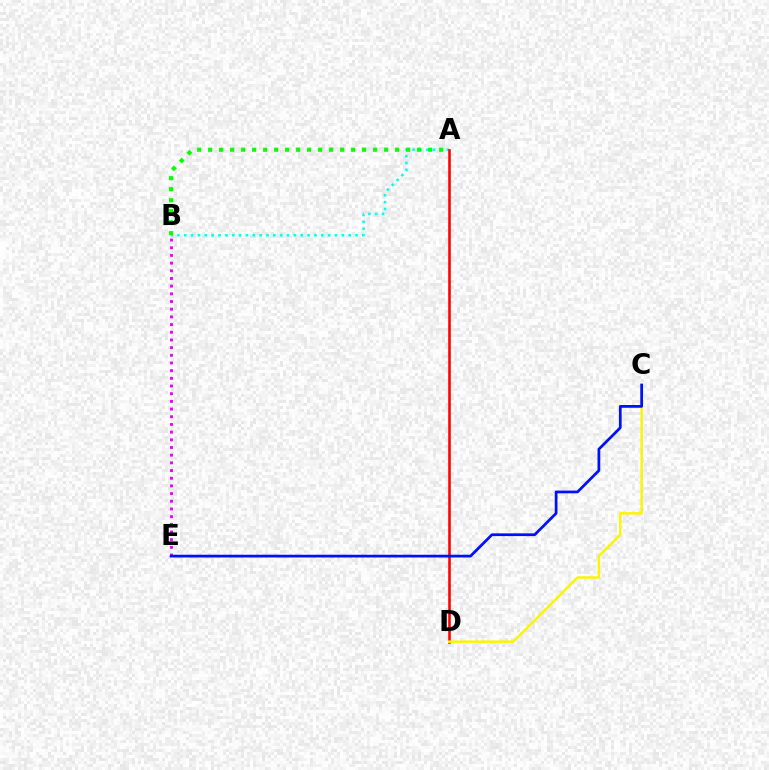{('A', 'B'): [{'color': '#00fff6', 'line_style': 'dotted', 'thickness': 1.86}, {'color': '#08ff00', 'line_style': 'dotted', 'thickness': 2.99}], ('A', 'D'): [{'color': '#ff0000', 'line_style': 'solid', 'thickness': 1.85}], ('B', 'E'): [{'color': '#ee00ff', 'line_style': 'dotted', 'thickness': 2.09}], ('C', 'D'): [{'color': '#fcf500', 'line_style': 'solid', 'thickness': 1.77}], ('C', 'E'): [{'color': '#0010ff', 'line_style': 'solid', 'thickness': 1.98}]}